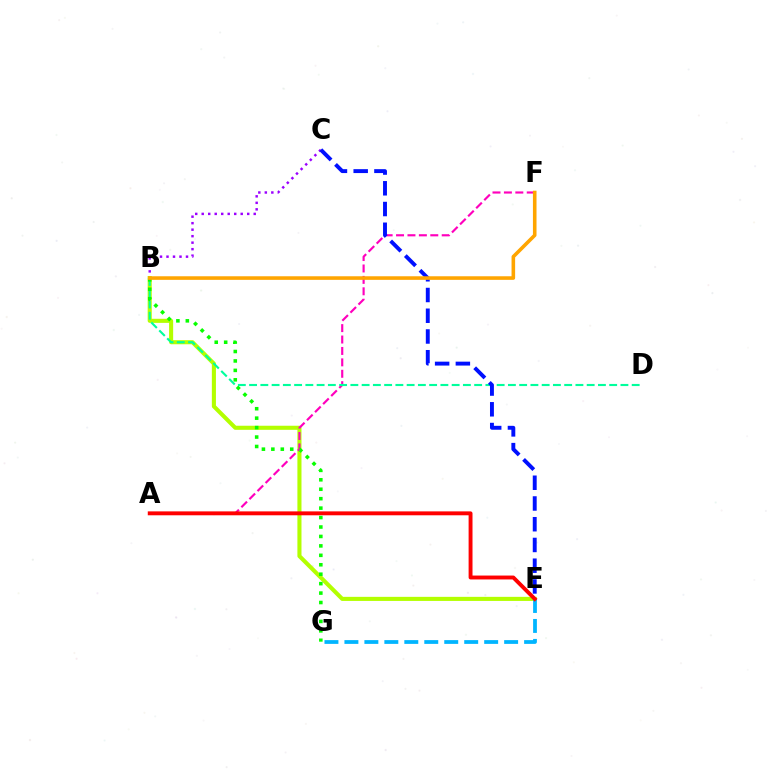{('B', 'C'): [{'color': '#9b00ff', 'line_style': 'dotted', 'thickness': 1.77}], ('B', 'E'): [{'color': '#b3ff00', 'line_style': 'solid', 'thickness': 2.94}], ('E', 'G'): [{'color': '#00b5ff', 'line_style': 'dashed', 'thickness': 2.71}], ('A', 'F'): [{'color': '#ff00bd', 'line_style': 'dashed', 'thickness': 1.55}], ('B', 'D'): [{'color': '#00ff9d', 'line_style': 'dashed', 'thickness': 1.53}], ('A', 'E'): [{'color': '#ff0000', 'line_style': 'solid', 'thickness': 2.81}], ('B', 'G'): [{'color': '#08ff00', 'line_style': 'dotted', 'thickness': 2.56}], ('C', 'E'): [{'color': '#0010ff', 'line_style': 'dashed', 'thickness': 2.82}], ('B', 'F'): [{'color': '#ffa500', 'line_style': 'solid', 'thickness': 2.58}]}